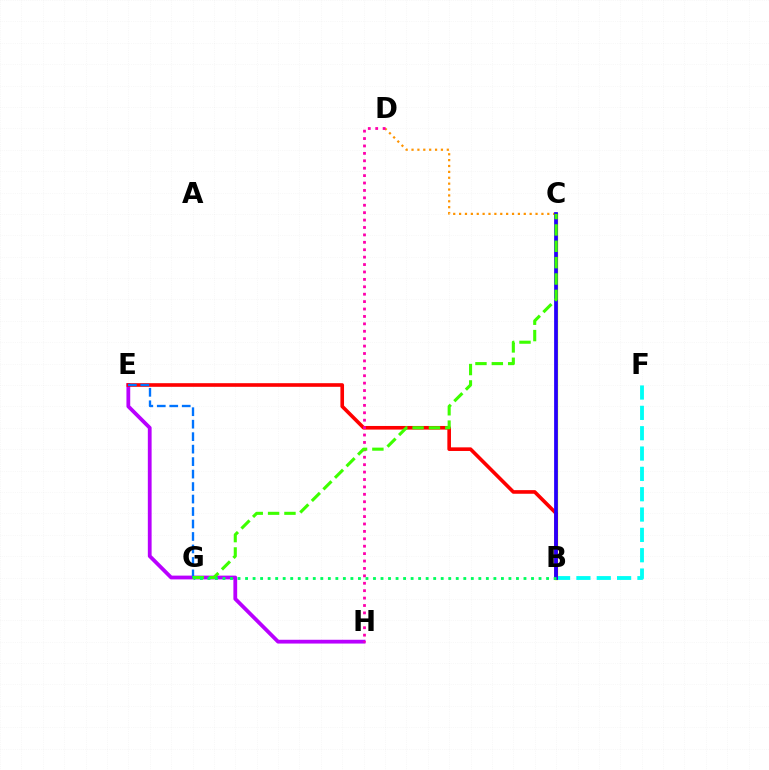{('C', 'D'): [{'color': '#ff9400', 'line_style': 'dotted', 'thickness': 1.6}], ('B', 'C'): [{'color': '#d1ff00', 'line_style': 'solid', 'thickness': 2.43}, {'color': '#2500ff', 'line_style': 'solid', 'thickness': 2.7}], ('E', 'H'): [{'color': '#b900ff', 'line_style': 'solid', 'thickness': 2.72}], ('B', 'F'): [{'color': '#00fff6', 'line_style': 'dashed', 'thickness': 2.76}], ('B', 'E'): [{'color': '#ff0000', 'line_style': 'solid', 'thickness': 2.61}], ('D', 'H'): [{'color': '#ff00ac', 'line_style': 'dotted', 'thickness': 2.01}], ('E', 'G'): [{'color': '#0074ff', 'line_style': 'dashed', 'thickness': 1.7}], ('C', 'G'): [{'color': '#3dff00', 'line_style': 'dashed', 'thickness': 2.22}], ('B', 'G'): [{'color': '#00ff5c', 'line_style': 'dotted', 'thickness': 2.04}]}